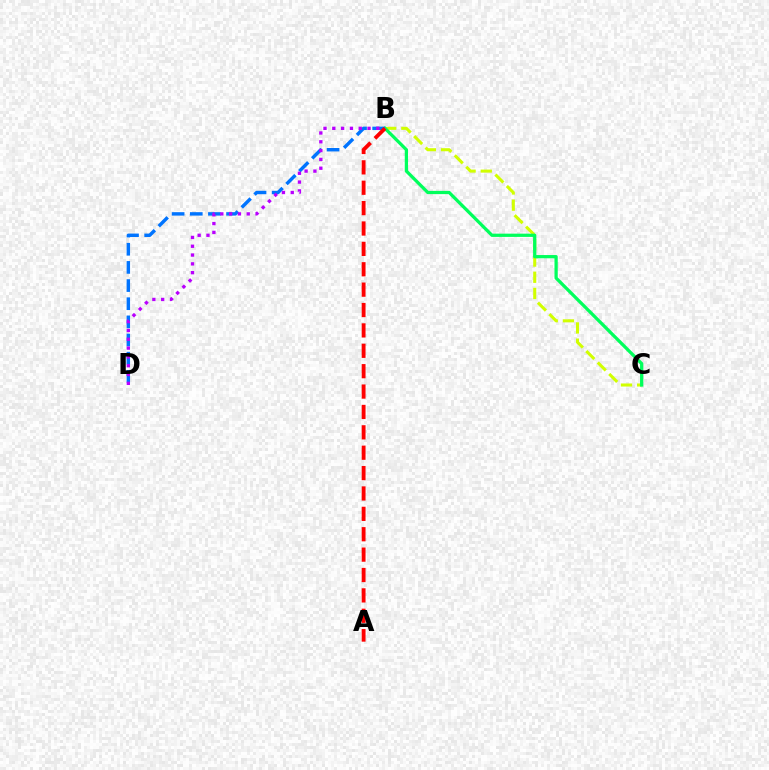{('B', 'C'): [{'color': '#d1ff00', 'line_style': 'dashed', 'thickness': 2.2}, {'color': '#00ff5c', 'line_style': 'solid', 'thickness': 2.34}], ('B', 'D'): [{'color': '#0074ff', 'line_style': 'dashed', 'thickness': 2.47}, {'color': '#b900ff', 'line_style': 'dotted', 'thickness': 2.39}], ('A', 'B'): [{'color': '#ff0000', 'line_style': 'dashed', 'thickness': 2.77}]}